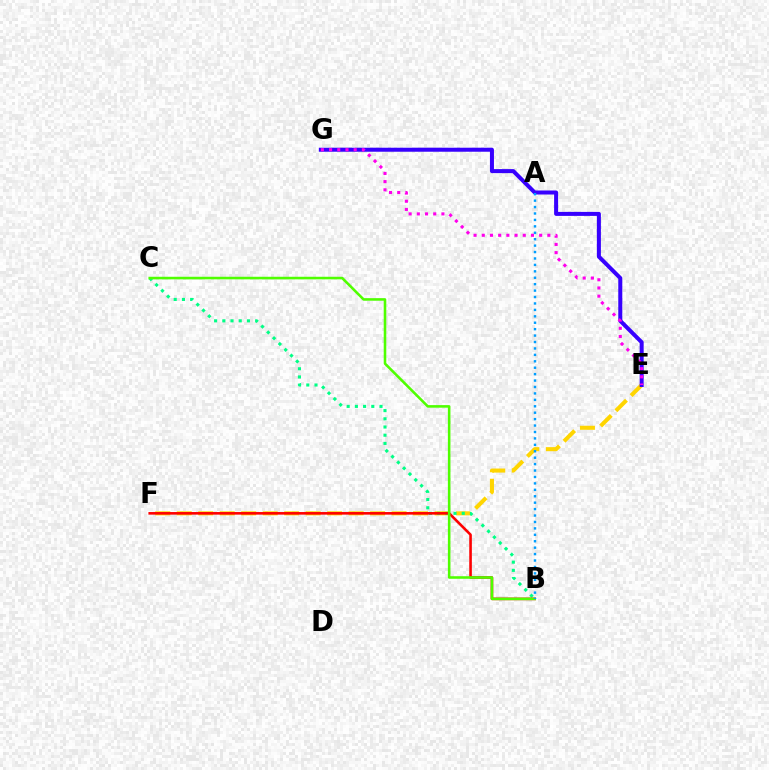{('E', 'F'): [{'color': '#ffd500', 'line_style': 'dashed', 'thickness': 2.92}], ('E', 'G'): [{'color': '#3700ff', 'line_style': 'solid', 'thickness': 2.89}, {'color': '#ff00ed', 'line_style': 'dotted', 'thickness': 2.23}], ('B', 'C'): [{'color': '#00ff86', 'line_style': 'dotted', 'thickness': 2.23}, {'color': '#4fff00', 'line_style': 'solid', 'thickness': 1.85}], ('B', 'F'): [{'color': '#ff0000', 'line_style': 'solid', 'thickness': 1.87}], ('A', 'B'): [{'color': '#009eff', 'line_style': 'dotted', 'thickness': 1.75}]}